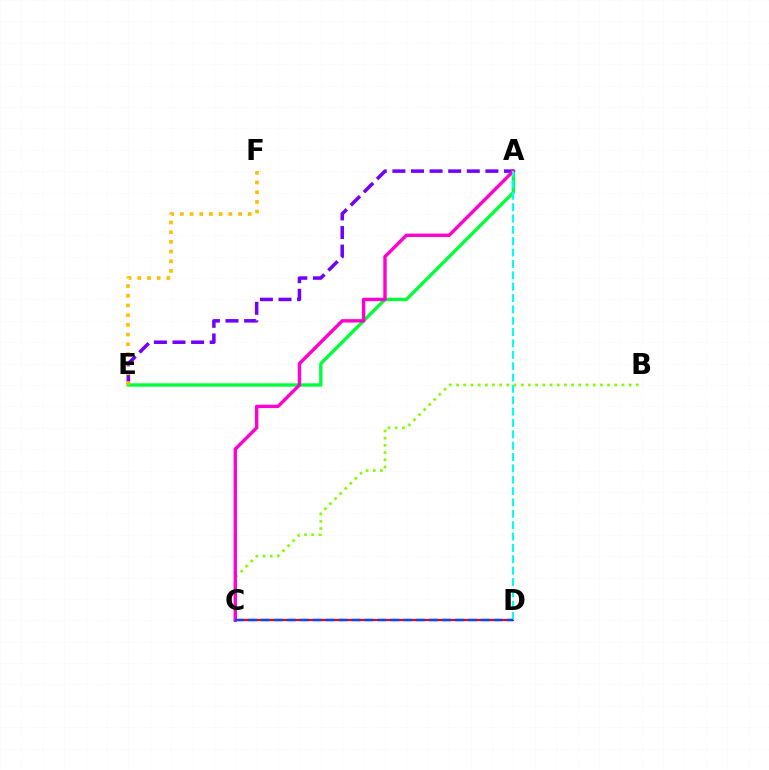{('A', 'E'): [{'color': '#7200ff', 'line_style': 'dashed', 'thickness': 2.53}, {'color': '#00ff39', 'line_style': 'solid', 'thickness': 2.41}], ('B', 'C'): [{'color': '#84ff00', 'line_style': 'dotted', 'thickness': 1.95}], ('E', 'F'): [{'color': '#ffbd00', 'line_style': 'dotted', 'thickness': 2.63}], ('C', 'D'): [{'color': '#ff0000', 'line_style': 'solid', 'thickness': 1.61}, {'color': '#004bff', 'line_style': 'dashed', 'thickness': 1.76}], ('A', 'C'): [{'color': '#ff00cf', 'line_style': 'solid', 'thickness': 2.44}], ('A', 'D'): [{'color': '#00fff6', 'line_style': 'dashed', 'thickness': 1.54}]}